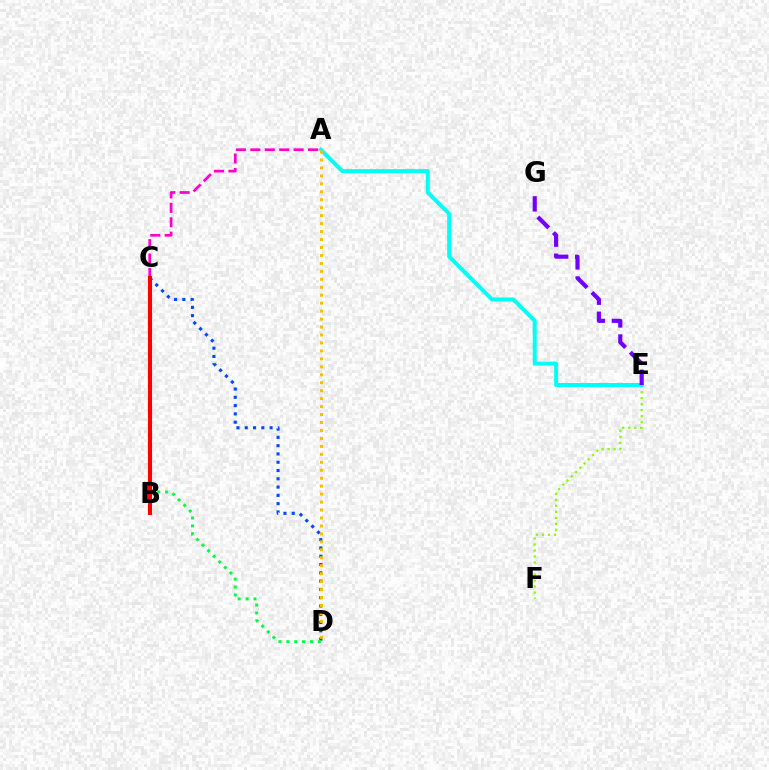{('C', 'D'): [{'color': '#004bff', 'line_style': 'dotted', 'thickness': 2.25}, {'color': '#00ff39', 'line_style': 'dotted', 'thickness': 2.14}], ('E', 'F'): [{'color': '#84ff00', 'line_style': 'dotted', 'thickness': 1.63}], ('A', 'E'): [{'color': '#00fff6', 'line_style': 'solid', 'thickness': 2.87}], ('E', 'G'): [{'color': '#7200ff', 'line_style': 'dashed', 'thickness': 3.0}], ('A', 'D'): [{'color': '#ffbd00', 'line_style': 'dotted', 'thickness': 2.16}], ('A', 'C'): [{'color': '#ff00cf', 'line_style': 'dashed', 'thickness': 1.96}], ('B', 'C'): [{'color': '#ff0000', 'line_style': 'solid', 'thickness': 2.92}]}